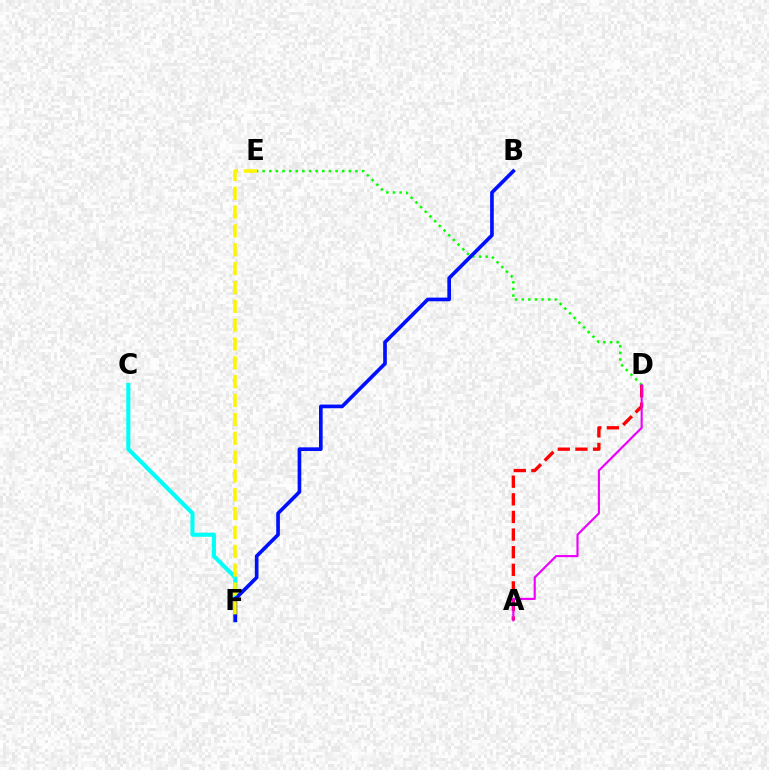{('D', 'E'): [{'color': '#08ff00', 'line_style': 'dotted', 'thickness': 1.8}], ('C', 'F'): [{'color': '#00fff6', 'line_style': 'solid', 'thickness': 2.95}], ('B', 'F'): [{'color': '#0010ff', 'line_style': 'solid', 'thickness': 2.64}], ('A', 'D'): [{'color': '#ff0000', 'line_style': 'dashed', 'thickness': 2.39}, {'color': '#ee00ff', 'line_style': 'solid', 'thickness': 1.54}], ('E', 'F'): [{'color': '#fcf500', 'line_style': 'dashed', 'thickness': 2.56}]}